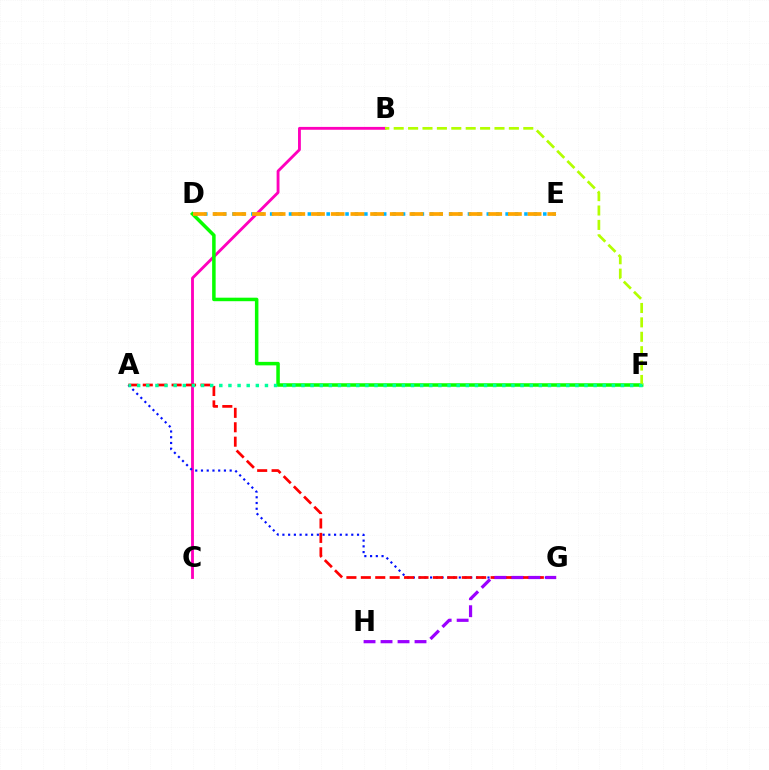{('D', 'E'): [{'color': '#00b5ff', 'line_style': 'dotted', 'thickness': 2.56}, {'color': '#ffa500', 'line_style': 'dashed', 'thickness': 2.67}], ('B', 'C'): [{'color': '#ff00bd', 'line_style': 'solid', 'thickness': 2.05}], ('A', 'G'): [{'color': '#0010ff', 'line_style': 'dotted', 'thickness': 1.56}, {'color': '#ff0000', 'line_style': 'dashed', 'thickness': 1.96}], ('D', 'F'): [{'color': '#08ff00', 'line_style': 'solid', 'thickness': 2.53}], ('B', 'F'): [{'color': '#b3ff00', 'line_style': 'dashed', 'thickness': 1.96}], ('A', 'F'): [{'color': '#00ff9d', 'line_style': 'dotted', 'thickness': 2.48}], ('G', 'H'): [{'color': '#9b00ff', 'line_style': 'dashed', 'thickness': 2.31}]}